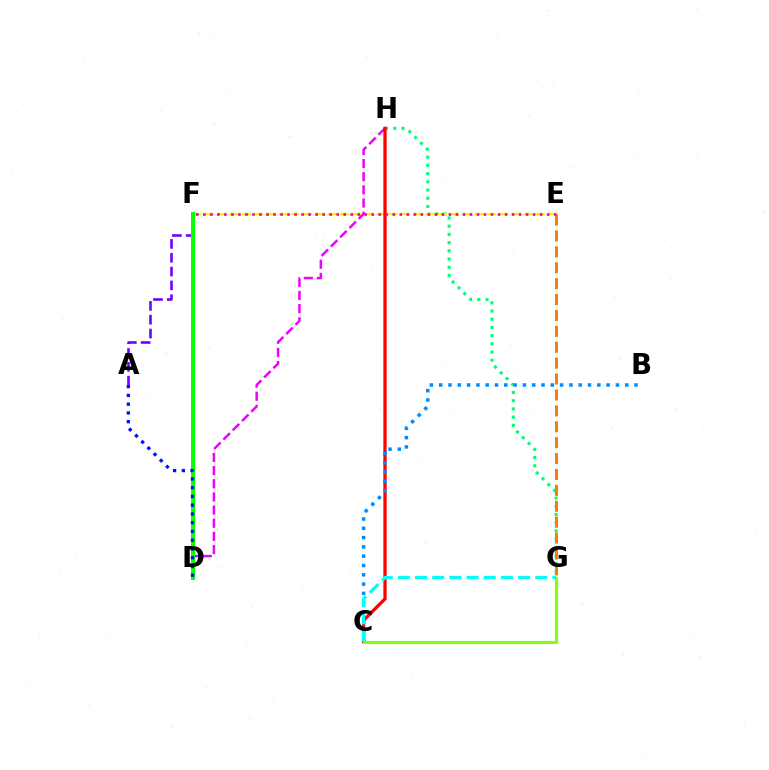{('G', 'H'): [{'color': '#00ff74', 'line_style': 'dotted', 'thickness': 2.23}], ('E', 'F'): [{'color': '#fcf500', 'line_style': 'dashed', 'thickness': 1.66}, {'color': '#ff0094', 'line_style': 'dotted', 'thickness': 1.91}], ('E', 'G'): [{'color': '#ff7c00', 'line_style': 'dashed', 'thickness': 2.16}], ('D', 'H'): [{'color': '#ee00ff', 'line_style': 'dashed', 'thickness': 1.79}], ('A', 'F'): [{'color': '#7200ff', 'line_style': 'dashed', 'thickness': 1.88}], ('C', 'H'): [{'color': '#ff0000', 'line_style': 'solid', 'thickness': 2.37}], ('D', 'F'): [{'color': '#08ff00', 'line_style': 'solid', 'thickness': 2.87}], ('A', 'D'): [{'color': '#0010ff', 'line_style': 'dotted', 'thickness': 2.38}], ('B', 'C'): [{'color': '#008cff', 'line_style': 'dotted', 'thickness': 2.53}], ('C', 'G'): [{'color': '#84ff00', 'line_style': 'solid', 'thickness': 2.22}, {'color': '#00fff6', 'line_style': 'dashed', 'thickness': 2.33}]}